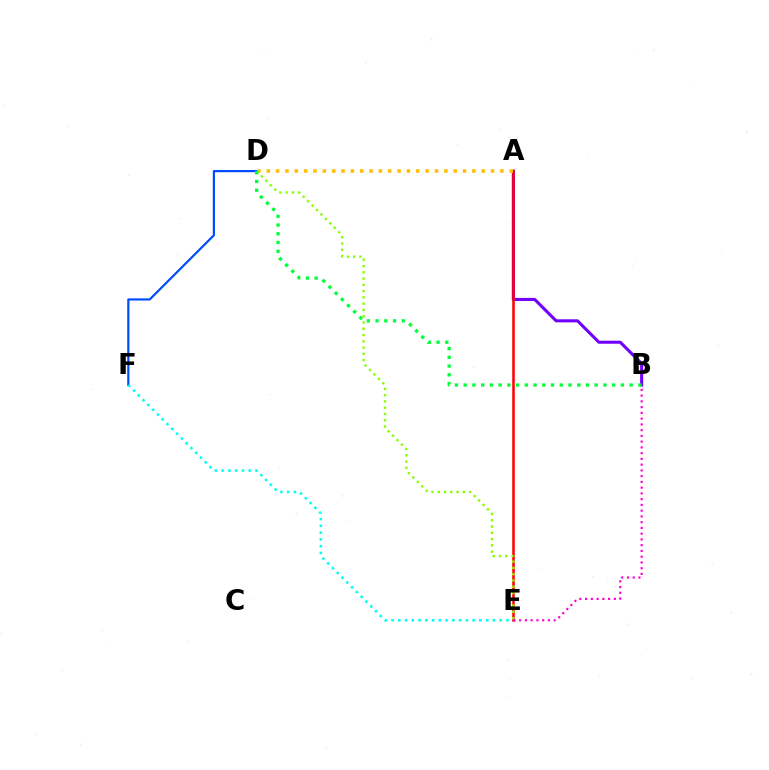{('A', 'B'): [{'color': '#7200ff', 'line_style': 'solid', 'thickness': 2.21}], ('D', 'F'): [{'color': '#004bff', 'line_style': 'solid', 'thickness': 1.58}], ('A', 'E'): [{'color': '#ff0000', 'line_style': 'solid', 'thickness': 1.82}], ('A', 'D'): [{'color': '#ffbd00', 'line_style': 'dotted', 'thickness': 2.54}], ('E', 'F'): [{'color': '#00fff6', 'line_style': 'dotted', 'thickness': 1.84}], ('D', 'E'): [{'color': '#84ff00', 'line_style': 'dotted', 'thickness': 1.7}], ('B', 'D'): [{'color': '#00ff39', 'line_style': 'dotted', 'thickness': 2.37}], ('B', 'E'): [{'color': '#ff00cf', 'line_style': 'dotted', 'thickness': 1.56}]}